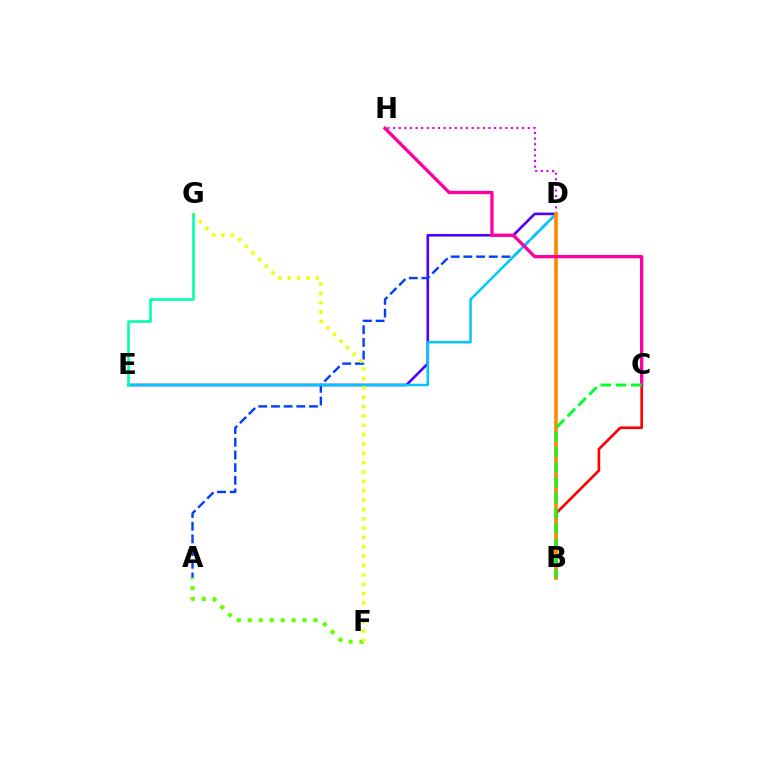{('A', 'F'): [{'color': '#66ff00', 'line_style': 'dotted', 'thickness': 2.98}], ('D', 'E'): [{'color': '#4f00ff', 'line_style': 'solid', 'thickness': 1.89}, {'color': '#00c7ff', 'line_style': 'solid', 'thickness': 1.8}], ('A', 'D'): [{'color': '#003fff', 'line_style': 'dashed', 'thickness': 1.72}], ('D', 'H'): [{'color': '#d600ff', 'line_style': 'dotted', 'thickness': 1.52}], ('F', 'G'): [{'color': '#eeff00', 'line_style': 'dotted', 'thickness': 2.54}], ('B', 'C'): [{'color': '#ff0000', 'line_style': 'solid', 'thickness': 1.91}, {'color': '#00ff27', 'line_style': 'dashed', 'thickness': 2.08}], ('B', 'D'): [{'color': '#ff8800', 'line_style': 'solid', 'thickness': 2.64}], ('C', 'H'): [{'color': '#ff00a0', 'line_style': 'solid', 'thickness': 2.4}], ('E', 'G'): [{'color': '#00ffaf', 'line_style': 'solid', 'thickness': 1.88}]}